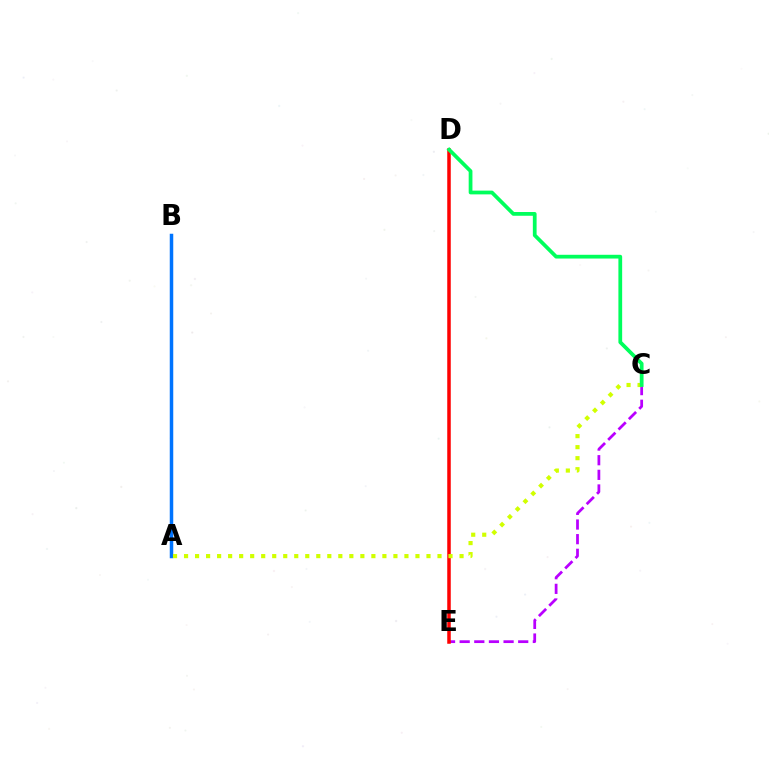{('C', 'E'): [{'color': '#b900ff', 'line_style': 'dashed', 'thickness': 1.99}], ('A', 'B'): [{'color': '#0074ff', 'line_style': 'solid', 'thickness': 2.52}], ('D', 'E'): [{'color': '#ff0000', 'line_style': 'solid', 'thickness': 2.53}], ('A', 'C'): [{'color': '#d1ff00', 'line_style': 'dotted', 'thickness': 2.99}], ('C', 'D'): [{'color': '#00ff5c', 'line_style': 'solid', 'thickness': 2.7}]}